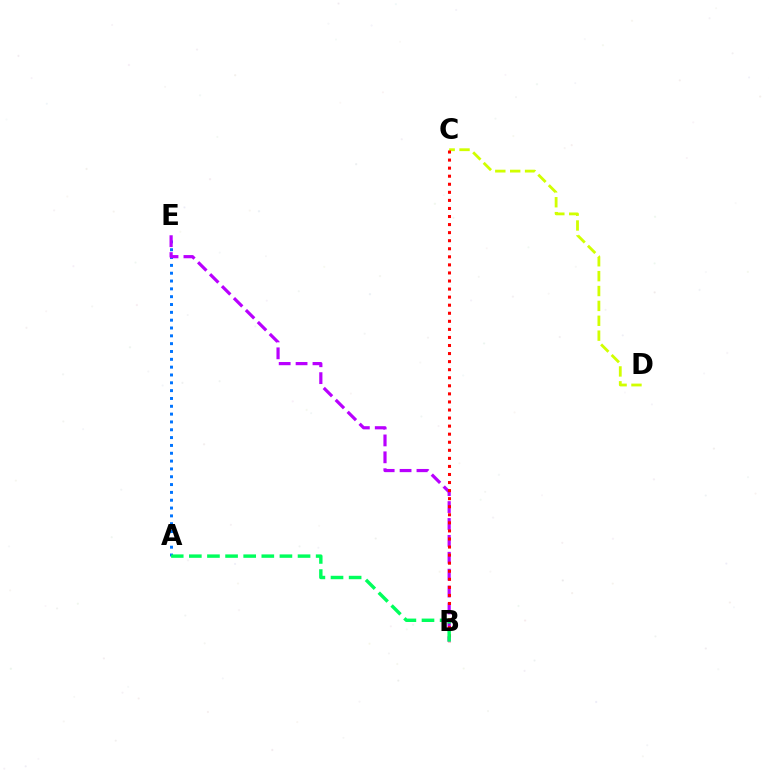{('C', 'D'): [{'color': '#d1ff00', 'line_style': 'dashed', 'thickness': 2.02}], ('A', 'E'): [{'color': '#0074ff', 'line_style': 'dotted', 'thickness': 2.13}], ('B', 'E'): [{'color': '#b900ff', 'line_style': 'dashed', 'thickness': 2.3}], ('B', 'C'): [{'color': '#ff0000', 'line_style': 'dotted', 'thickness': 2.19}], ('A', 'B'): [{'color': '#00ff5c', 'line_style': 'dashed', 'thickness': 2.46}]}